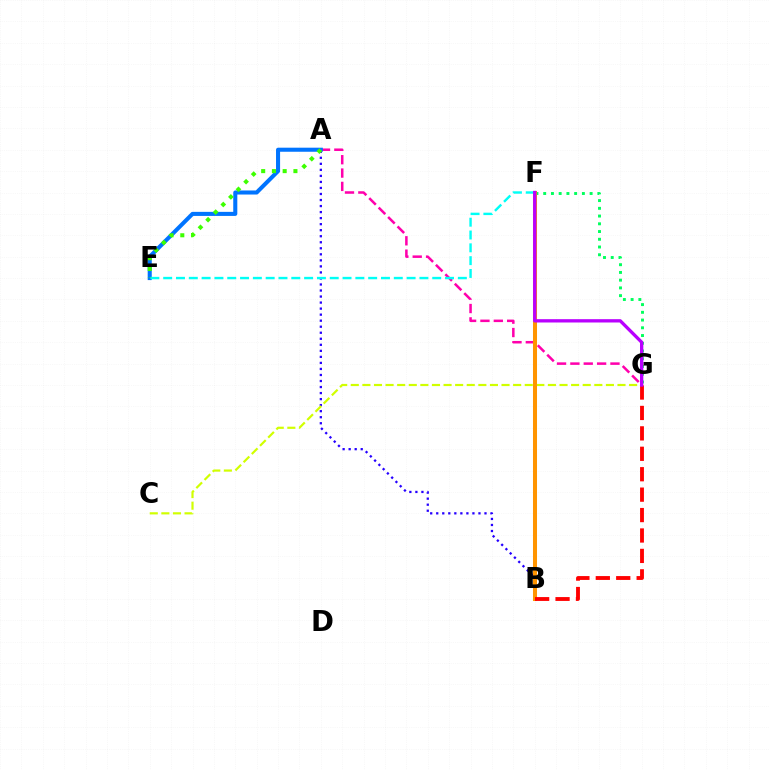{('A', 'B'): [{'color': '#2500ff', 'line_style': 'dotted', 'thickness': 1.64}], ('F', 'G'): [{'color': '#00ff5c', 'line_style': 'dotted', 'thickness': 2.1}, {'color': '#b900ff', 'line_style': 'solid', 'thickness': 2.39}], ('A', 'G'): [{'color': '#ff00ac', 'line_style': 'dashed', 'thickness': 1.81}], ('C', 'G'): [{'color': '#d1ff00', 'line_style': 'dashed', 'thickness': 1.58}], ('A', 'E'): [{'color': '#0074ff', 'line_style': 'solid', 'thickness': 2.92}, {'color': '#3dff00', 'line_style': 'dotted', 'thickness': 2.92}], ('B', 'F'): [{'color': '#ff9400', 'line_style': 'solid', 'thickness': 2.91}], ('E', 'F'): [{'color': '#00fff6', 'line_style': 'dashed', 'thickness': 1.74}], ('B', 'G'): [{'color': '#ff0000', 'line_style': 'dashed', 'thickness': 2.77}]}